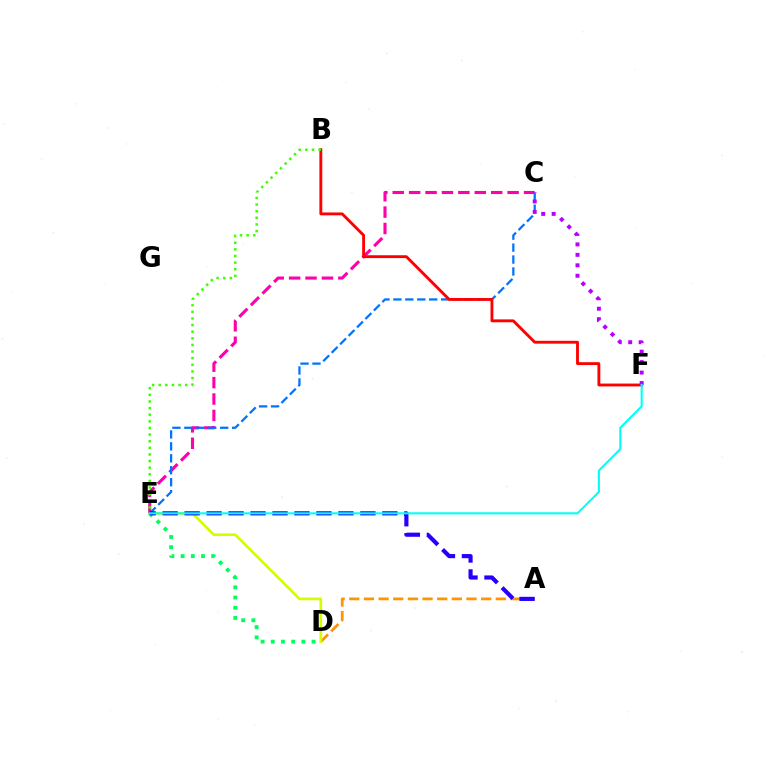{('A', 'D'): [{'color': '#ff9400', 'line_style': 'dashed', 'thickness': 1.99}], ('D', 'E'): [{'color': '#d1ff00', 'line_style': 'solid', 'thickness': 1.93}, {'color': '#00ff5c', 'line_style': 'dotted', 'thickness': 2.77}], ('C', 'E'): [{'color': '#ff00ac', 'line_style': 'dashed', 'thickness': 2.23}, {'color': '#0074ff', 'line_style': 'dashed', 'thickness': 1.62}], ('B', 'F'): [{'color': '#ff0000', 'line_style': 'solid', 'thickness': 2.06}], ('B', 'E'): [{'color': '#3dff00', 'line_style': 'dotted', 'thickness': 1.8}], ('C', 'F'): [{'color': '#b900ff', 'line_style': 'dotted', 'thickness': 2.84}], ('A', 'E'): [{'color': '#2500ff', 'line_style': 'dashed', 'thickness': 2.98}], ('E', 'F'): [{'color': '#00fff6', 'line_style': 'solid', 'thickness': 1.51}]}